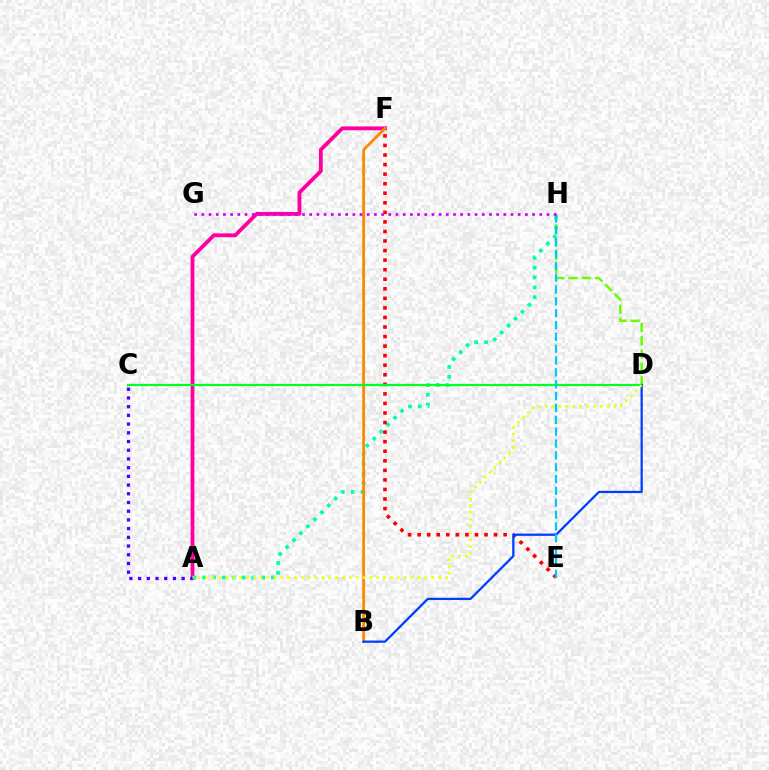{('A', 'F'): [{'color': '#ff00a0', 'line_style': 'solid', 'thickness': 2.76}], ('A', 'H'): [{'color': '#00ffaf', 'line_style': 'dotted', 'thickness': 2.67}], ('D', 'H'): [{'color': '#66ff00', 'line_style': 'dashed', 'thickness': 1.79}], ('B', 'F'): [{'color': '#ff8800', 'line_style': 'solid', 'thickness': 2.01}], ('E', 'F'): [{'color': '#ff0000', 'line_style': 'dotted', 'thickness': 2.6}], ('C', 'D'): [{'color': '#00ff27', 'line_style': 'solid', 'thickness': 1.6}], ('B', 'D'): [{'color': '#003fff', 'line_style': 'solid', 'thickness': 1.64}], ('E', 'H'): [{'color': '#00c7ff', 'line_style': 'dashed', 'thickness': 1.61}], ('A', 'C'): [{'color': '#4f00ff', 'line_style': 'dotted', 'thickness': 2.37}], ('G', 'H'): [{'color': '#d600ff', 'line_style': 'dotted', 'thickness': 1.95}], ('A', 'D'): [{'color': '#eeff00', 'line_style': 'dotted', 'thickness': 1.86}]}